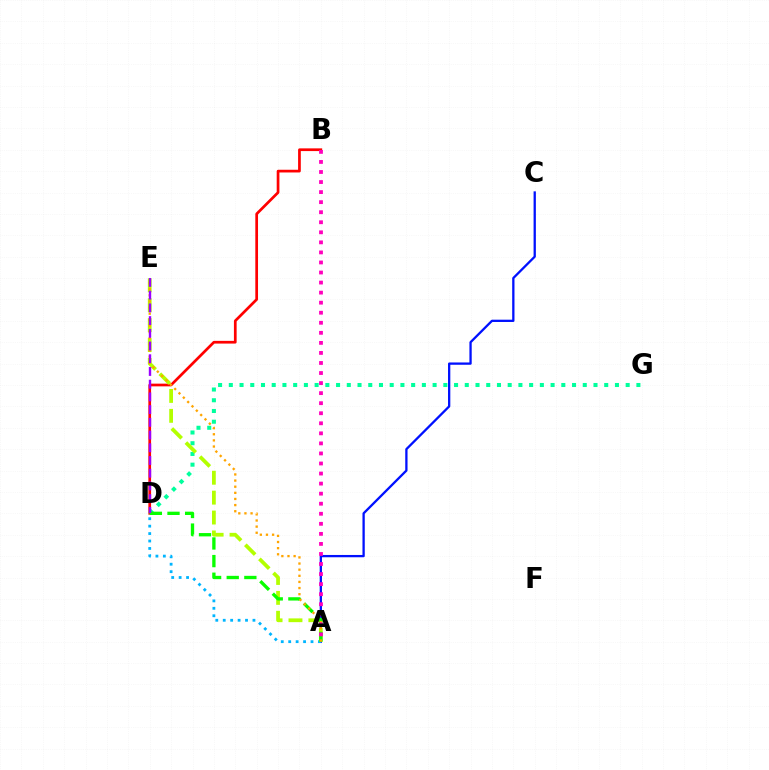{('A', 'C'): [{'color': '#0010ff', 'line_style': 'solid', 'thickness': 1.65}], ('B', 'D'): [{'color': '#ff0000', 'line_style': 'solid', 'thickness': 1.95}], ('A', 'D'): [{'color': '#00b5ff', 'line_style': 'dotted', 'thickness': 2.02}, {'color': '#08ff00', 'line_style': 'dashed', 'thickness': 2.39}], ('D', 'G'): [{'color': '#00ff9d', 'line_style': 'dotted', 'thickness': 2.91}], ('A', 'E'): [{'color': '#b3ff00', 'line_style': 'dashed', 'thickness': 2.7}, {'color': '#ffa500', 'line_style': 'dotted', 'thickness': 1.67}], ('A', 'B'): [{'color': '#ff00bd', 'line_style': 'dotted', 'thickness': 2.73}], ('D', 'E'): [{'color': '#9b00ff', 'line_style': 'dashed', 'thickness': 1.73}]}